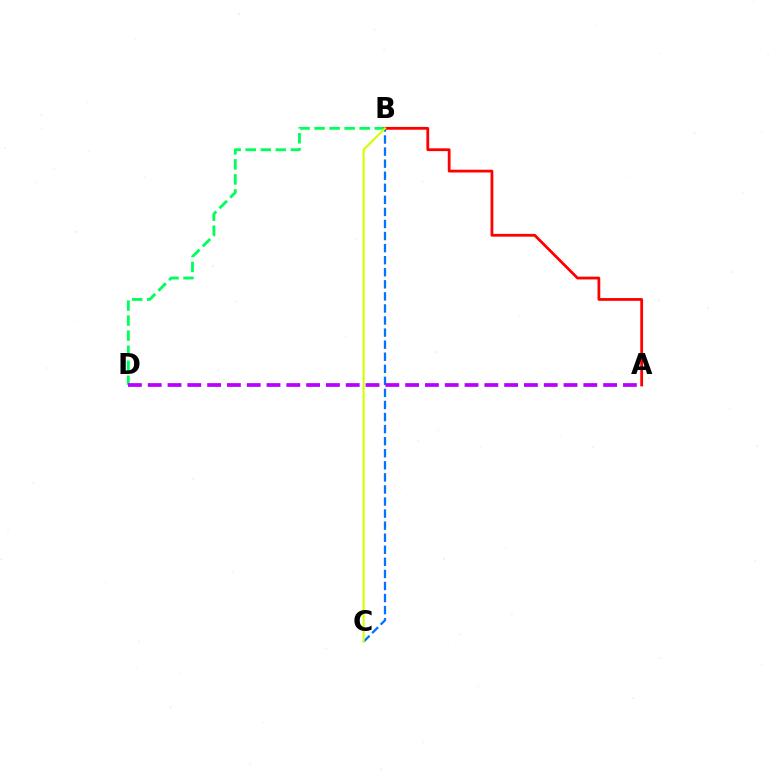{('B', 'D'): [{'color': '#00ff5c', 'line_style': 'dashed', 'thickness': 2.04}], ('B', 'C'): [{'color': '#0074ff', 'line_style': 'dashed', 'thickness': 1.64}, {'color': '#d1ff00', 'line_style': 'solid', 'thickness': 1.53}], ('A', 'D'): [{'color': '#b900ff', 'line_style': 'dashed', 'thickness': 2.69}], ('A', 'B'): [{'color': '#ff0000', 'line_style': 'solid', 'thickness': 2.0}]}